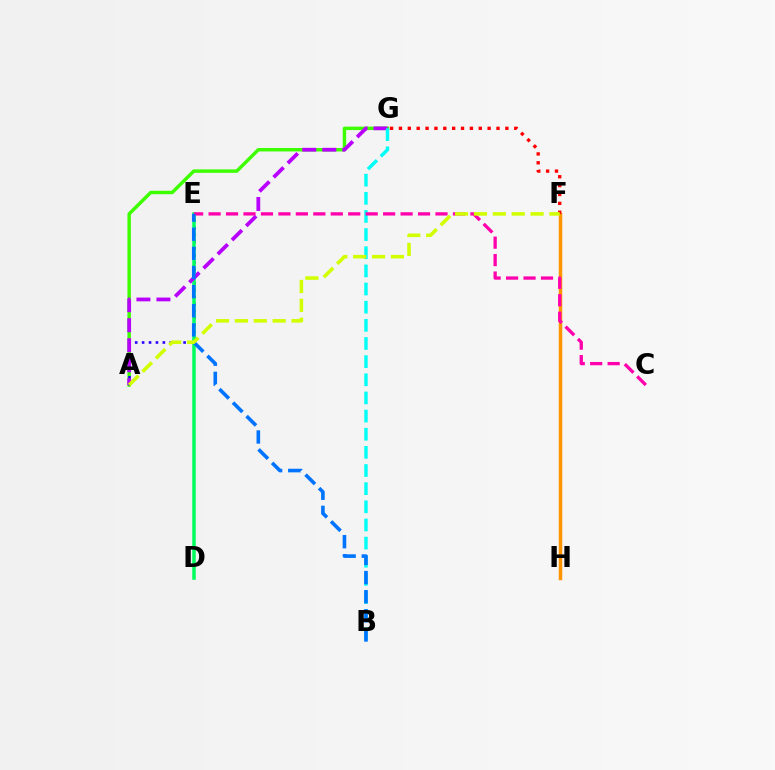{('A', 'G'): [{'color': '#3dff00', 'line_style': 'solid', 'thickness': 2.48}, {'color': '#b900ff', 'line_style': 'dashed', 'thickness': 2.72}], ('F', 'H'): [{'color': '#ff9400', 'line_style': 'solid', 'thickness': 2.52}], ('A', 'E'): [{'color': '#2500ff', 'line_style': 'dotted', 'thickness': 1.88}], ('F', 'G'): [{'color': '#ff0000', 'line_style': 'dotted', 'thickness': 2.41}], ('D', 'E'): [{'color': '#00ff5c', 'line_style': 'solid', 'thickness': 2.52}], ('B', 'G'): [{'color': '#00fff6', 'line_style': 'dashed', 'thickness': 2.47}], ('C', 'E'): [{'color': '#ff00ac', 'line_style': 'dashed', 'thickness': 2.37}], ('B', 'E'): [{'color': '#0074ff', 'line_style': 'dashed', 'thickness': 2.6}], ('A', 'F'): [{'color': '#d1ff00', 'line_style': 'dashed', 'thickness': 2.56}]}